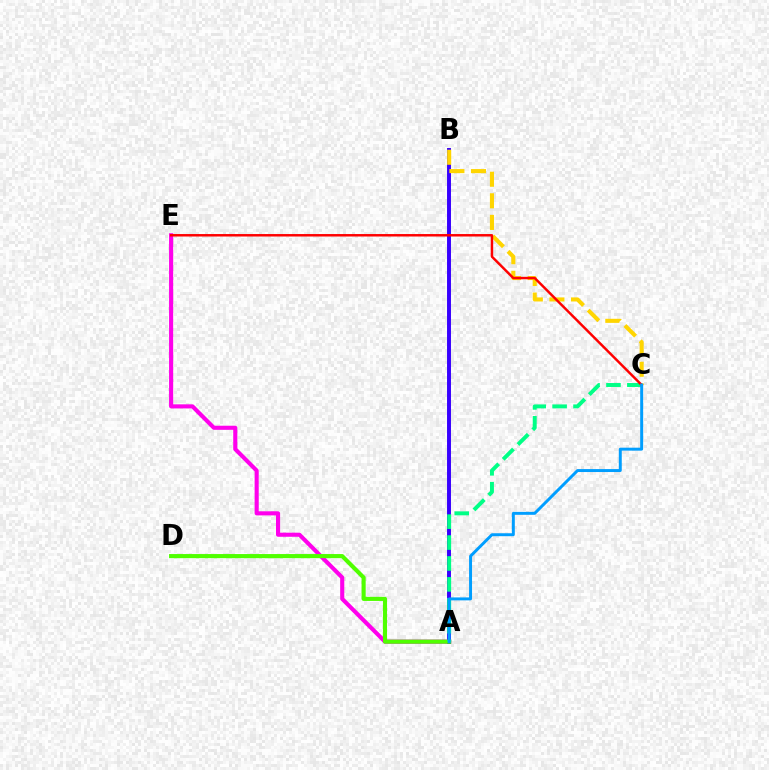{('A', 'E'): [{'color': '#ff00ed', 'line_style': 'solid', 'thickness': 2.95}], ('A', 'B'): [{'color': '#3700ff', 'line_style': 'solid', 'thickness': 2.83}], ('B', 'C'): [{'color': '#ffd500', 'line_style': 'dashed', 'thickness': 2.93}], ('A', 'D'): [{'color': '#4fff00', 'line_style': 'solid', 'thickness': 2.96}], ('A', 'C'): [{'color': '#00ff86', 'line_style': 'dashed', 'thickness': 2.84}, {'color': '#009eff', 'line_style': 'solid', 'thickness': 2.13}], ('C', 'E'): [{'color': '#ff0000', 'line_style': 'solid', 'thickness': 1.77}]}